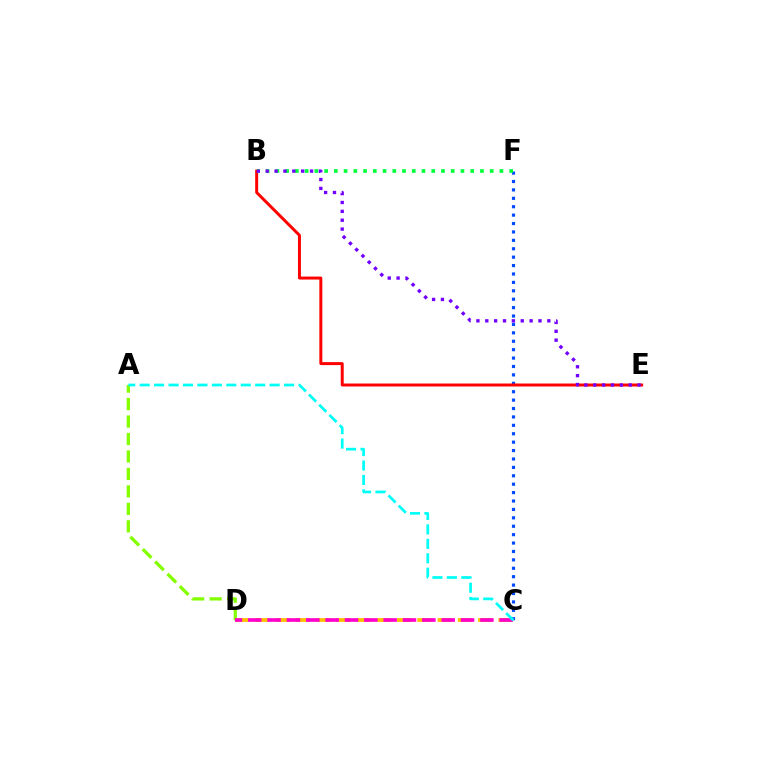{('C', 'F'): [{'color': '#004bff', 'line_style': 'dotted', 'thickness': 2.28}], ('C', 'D'): [{'color': '#ffbd00', 'line_style': 'dashed', 'thickness': 2.75}, {'color': '#ff00cf', 'line_style': 'dashed', 'thickness': 2.63}], ('A', 'D'): [{'color': '#84ff00', 'line_style': 'dashed', 'thickness': 2.37}], ('B', 'E'): [{'color': '#ff0000', 'line_style': 'solid', 'thickness': 2.14}, {'color': '#7200ff', 'line_style': 'dotted', 'thickness': 2.41}], ('B', 'F'): [{'color': '#00ff39', 'line_style': 'dotted', 'thickness': 2.65}], ('A', 'C'): [{'color': '#00fff6', 'line_style': 'dashed', 'thickness': 1.96}]}